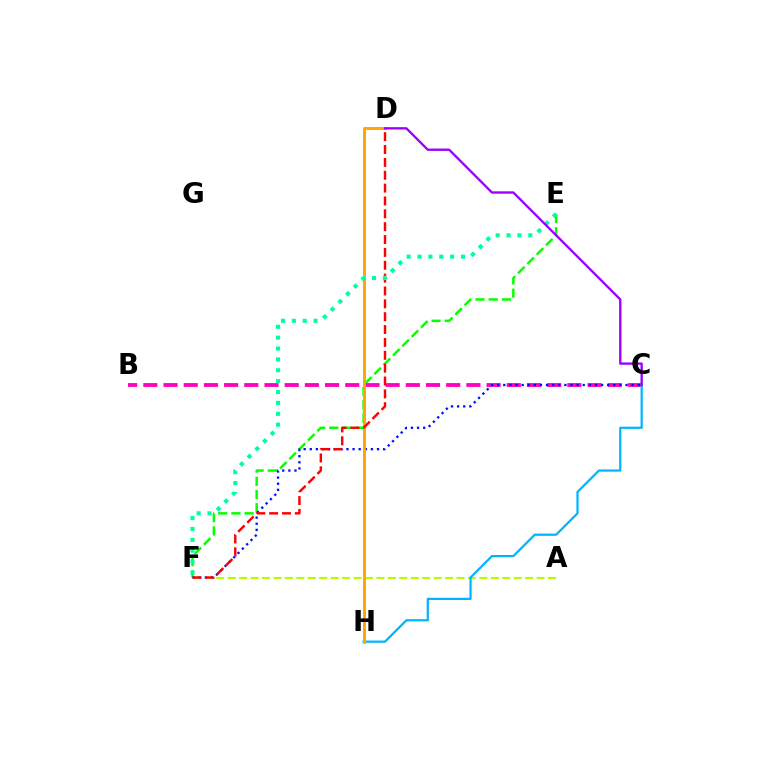{('E', 'F'): [{'color': '#08ff00', 'line_style': 'dashed', 'thickness': 1.79}, {'color': '#00ff9d', 'line_style': 'dotted', 'thickness': 2.95}], ('B', 'C'): [{'color': '#ff00bd', 'line_style': 'dashed', 'thickness': 2.74}], ('A', 'F'): [{'color': '#b3ff00', 'line_style': 'dashed', 'thickness': 1.55}], ('C', 'F'): [{'color': '#0010ff', 'line_style': 'dotted', 'thickness': 1.66}], ('C', 'H'): [{'color': '#00b5ff', 'line_style': 'solid', 'thickness': 1.61}], ('D', 'H'): [{'color': '#ffa500', 'line_style': 'solid', 'thickness': 2.11}], ('D', 'F'): [{'color': '#ff0000', 'line_style': 'dashed', 'thickness': 1.75}], ('C', 'D'): [{'color': '#9b00ff', 'line_style': 'solid', 'thickness': 1.68}]}